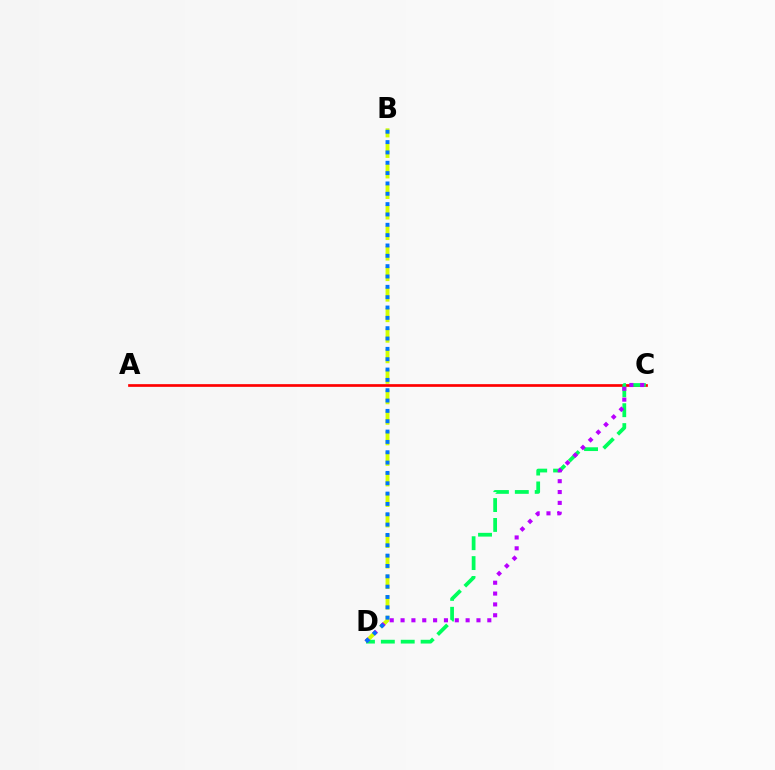{('A', 'C'): [{'color': '#ff0000', 'line_style': 'solid', 'thickness': 1.94}], ('B', 'D'): [{'color': '#d1ff00', 'line_style': 'dashed', 'thickness': 2.79}, {'color': '#0074ff', 'line_style': 'dotted', 'thickness': 2.81}], ('C', 'D'): [{'color': '#00ff5c', 'line_style': 'dashed', 'thickness': 2.7}, {'color': '#b900ff', 'line_style': 'dotted', 'thickness': 2.95}]}